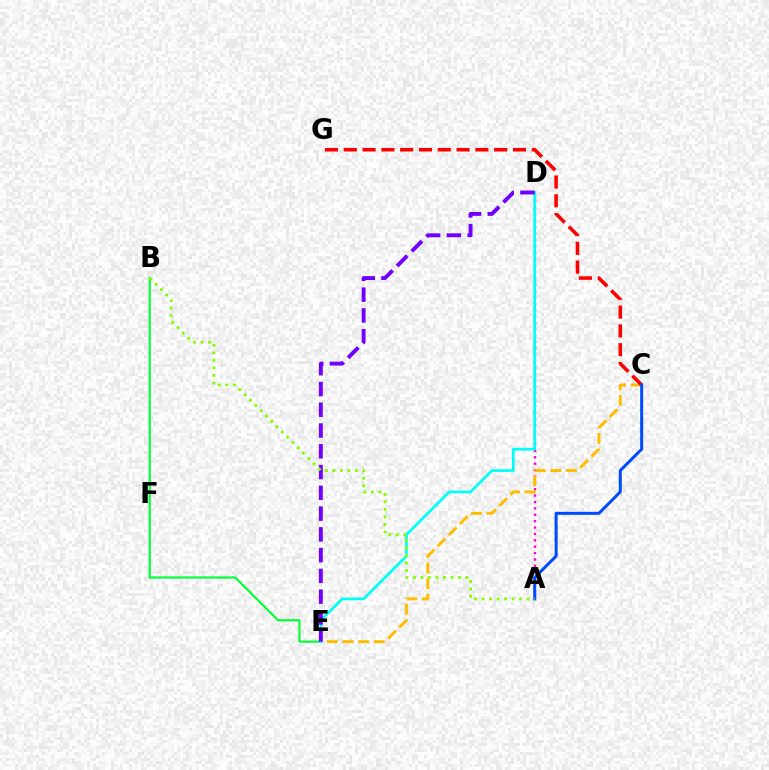{('B', 'E'): [{'color': '#00ff39', 'line_style': 'solid', 'thickness': 1.55}], ('A', 'D'): [{'color': '#ff00cf', 'line_style': 'dotted', 'thickness': 1.74}], ('C', 'E'): [{'color': '#ffbd00', 'line_style': 'dashed', 'thickness': 2.13}], ('C', 'G'): [{'color': '#ff0000', 'line_style': 'dashed', 'thickness': 2.55}], ('D', 'E'): [{'color': '#00fff6', 'line_style': 'solid', 'thickness': 1.96}, {'color': '#7200ff', 'line_style': 'dashed', 'thickness': 2.82}], ('A', 'C'): [{'color': '#004bff', 'line_style': 'solid', 'thickness': 2.17}], ('A', 'B'): [{'color': '#84ff00', 'line_style': 'dotted', 'thickness': 2.04}]}